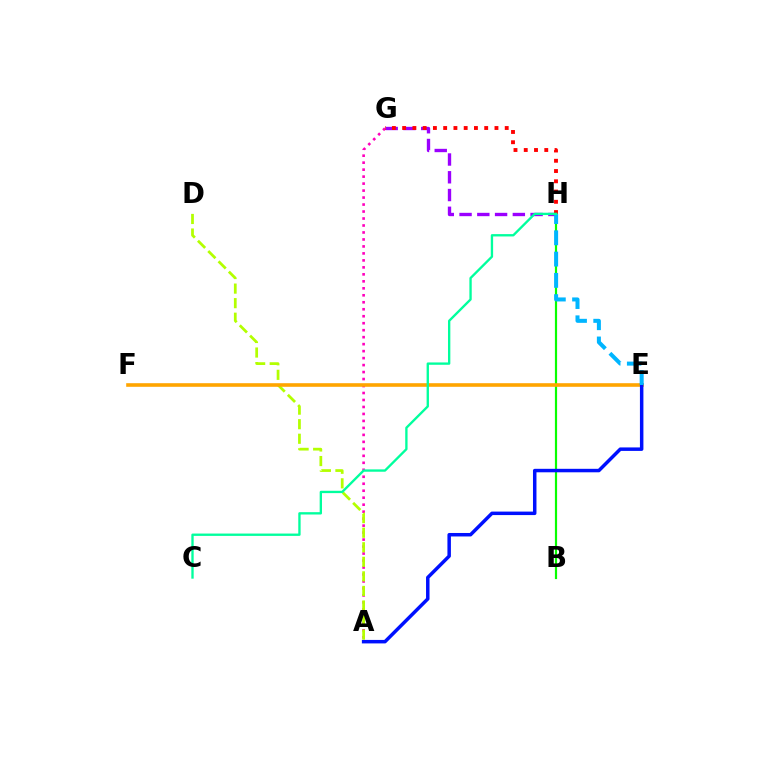{('A', 'G'): [{'color': '#ff00bd', 'line_style': 'dotted', 'thickness': 1.9}], ('G', 'H'): [{'color': '#9b00ff', 'line_style': 'dashed', 'thickness': 2.41}, {'color': '#ff0000', 'line_style': 'dotted', 'thickness': 2.79}], ('B', 'H'): [{'color': '#08ff00', 'line_style': 'solid', 'thickness': 1.58}], ('A', 'D'): [{'color': '#b3ff00', 'line_style': 'dashed', 'thickness': 1.98}], ('E', 'F'): [{'color': '#ffa500', 'line_style': 'solid', 'thickness': 2.59}], ('A', 'E'): [{'color': '#0010ff', 'line_style': 'solid', 'thickness': 2.51}], ('E', 'H'): [{'color': '#00b5ff', 'line_style': 'dashed', 'thickness': 2.89}], ('C', 'H'): [{'color': '#00ff9d', 'line_style': 'solid', 'thickness': 1.69}]}